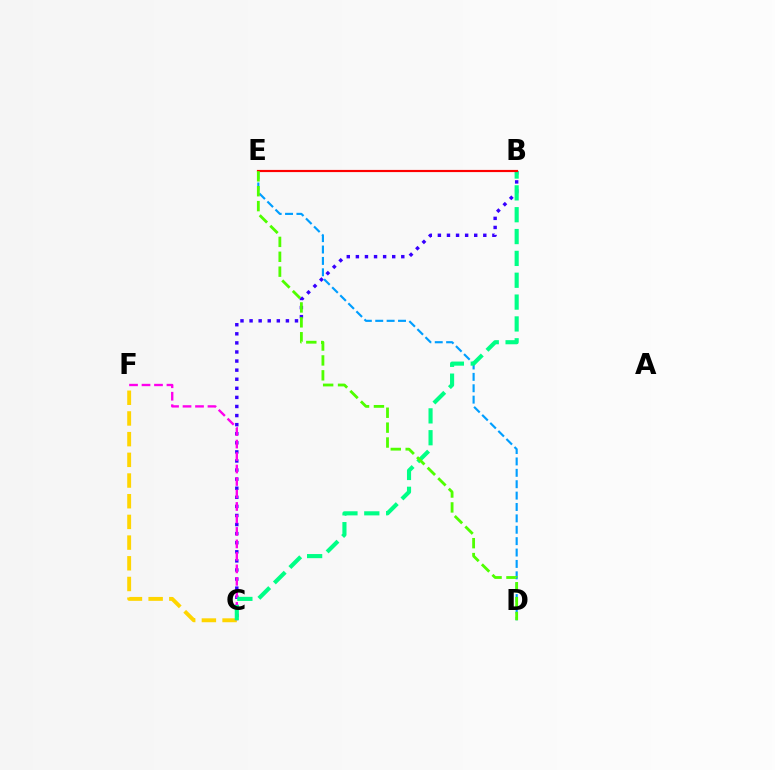{('B', 'C'): [{'color': '#3700ff', 'line_style': 'dotted', 'thickness': 2.47}, {'color': '#00ff86', 'line_style': 'dashed', 'thickness': 2.97}], ('C', 'F'): [{'color': '#ffd500', 'line_style': 'dashed', 'thickness': 2.81}, {'color': '#ff00ed', 'line_style': 'dashed', 'thickness': 1.7}], ('D', 'E'): [{'color': '#009eff', 'line_style': 'dashed', 'thickness': 1.55}, {'color': '#4fff00', 'line_style': 'dashed', 'thickness': 2.02}], ('B', 'E'): [{'color': '#ff0000', 'line_style': 'solid', 'thickness': 1.56}]}